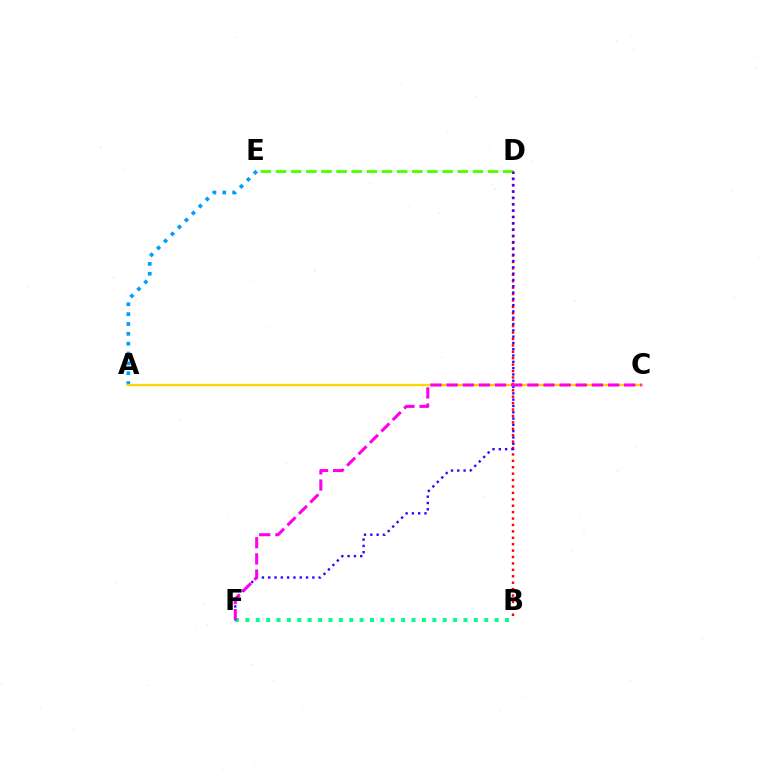{('A', 'E'): [{'color': '#009eff', 'line_style': 'dotted', 'thickness': 2.68}], ('B', 'D'): [{'color': '#ff0000', 'line_style': 'dotted', 'thickness': 1.74}], ('A', 'C'): [{'color': '#ffd500', 'line_style': 'solid', 'thickness': 1.64}], ('D', 'E'): [{'color': '#4fff00', 'line_style': 'dashed', 'thickness': 2.06}], ('B', 'F'): [{'color': '#00ff86', 'line_style': 'dotted', 'thickness': 2.82}], ('D', 'F'): [{'color': '#3700ff', 'line_style': 'dotted', 'thickness': 1.71}], ('C', 'F'): [{'color': '#ff00ed', 'line_style': 'dashed', 'thickness': 2.19}]}